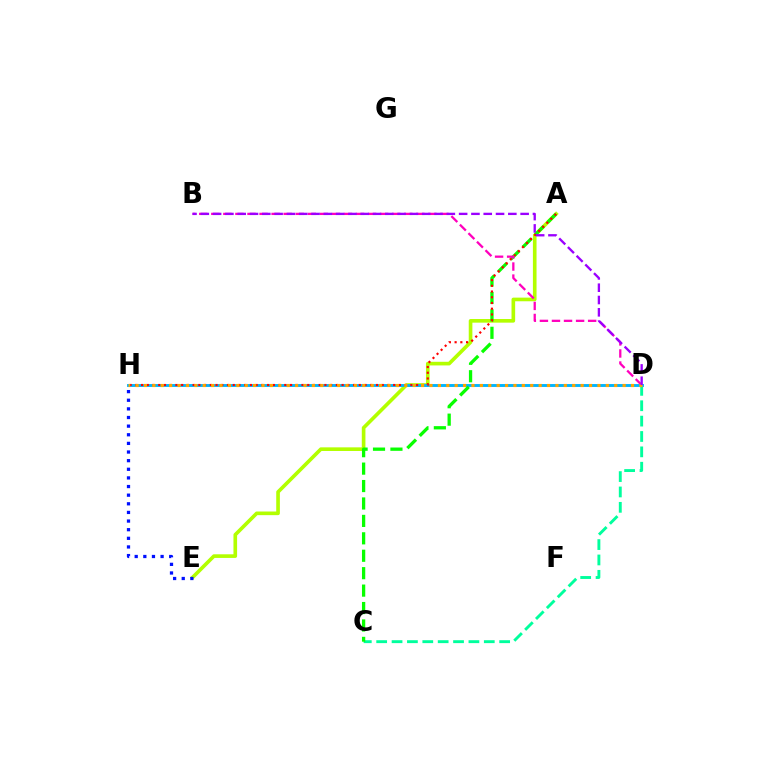{('C', 'D'): [{'color': '#00ff9d', 'line_style': 'dashed', 'thickness': 2.09}], ('A', 'E'): [{'color': '#b3ff00', 'line_style': 'solid', 'thickness': 2.62}], ('D', 'H'): [{'color': '#00b5ff', 'line_style': 'solid', 'thickness': 2.09}, {'color': '#ffa500', 'line_style': 'dotted', 'thickness': 2.28}], ('A', 'C'): [{'color': '#08ff00', 'line_style': 'dashed', 'thickness': 2.37}], ('A', 'H'): [{'color': '#ff0000', 'line_style': 'dotted', 'thickness': 1.56}], ('B', 'D'): [{'color': '#ff00bd', 'line_style': 'dashed', 'thickness': 1.64}, {'color': '#9b00ff', 'line_style': 'dashed', 'thickness': 1.67}], ('E', 'H'): [{'color': '#0010ff', 'line_style': 'dotted', 'thickness': 2.34}]}